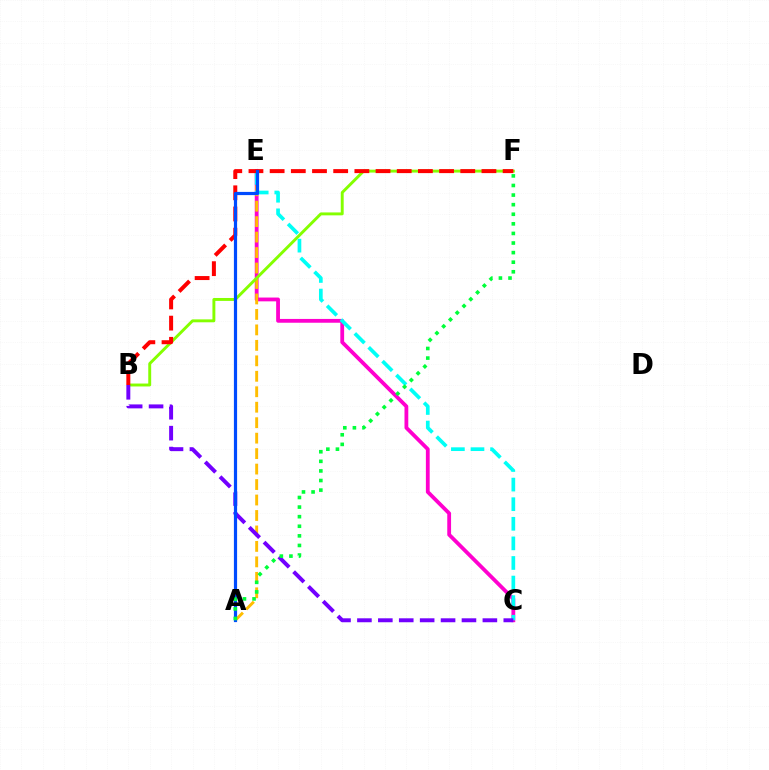{('C', 'E'): [{'color': '#ff00cf', 'line_style': 'solid', 'thickness': 2.74}, {'color': '#00fff6', 'line_style': 'dashed', 'thickness': 2.66}], ('A', 'E'): [{'color': '#ffbd00', 'line_style': 'dashed', 'thickness': 2.1}, {'color': '#004bff', 'line_style': 'solid', 'thickness': 2.3}], ('B', 'F'): [{'color': '#84ff00', 'line_style': 'solid', 'thickness': 2.1}, {'color': '#ff0000', 'line_style': 'dashed', 'thickness': 2.88}], ('B', 'C'): [{'color': '#7200ff', 'line_style': 'dashed', 'thickness': 2.84}], ('A', 'F'): [{'color': '#00ff39', 'line_style': 'dotted', 'thickness': 2.61}]}